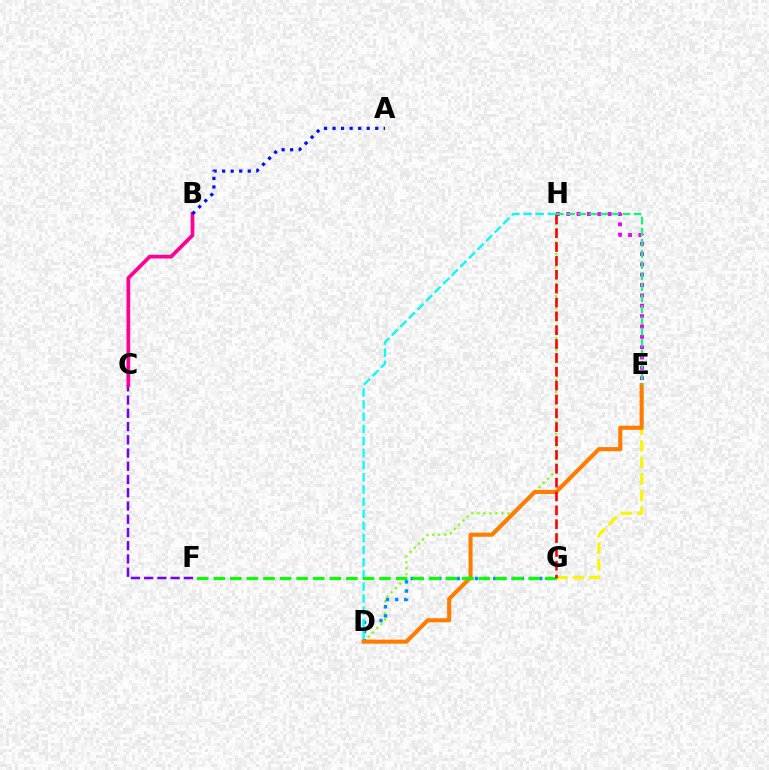{('E', 'G'): [{'color': '#fcf500', 'line_style': 'dashed', 'thickness': 2.25}], ('E', 'H'): [{'color': '#ee00ff', 'line_style': 'dotted', 'thickness': 2.81}, {'color': '#00ff74', 'line_style': 'dashed', 'thickness': 1.51}], ('D', 'H'): [{'color': '#84ff00', 'line_style': 'dotted', 'thickness': 1.63}, {'color': '#00fff6', 'line_style': 'dashed', 'thickness': 1.65}], ('C', 'F'): [{'color': '#7200ff', 'line_style': 'dashed', 'thickness': 1.8}], ('D', 'G'): [{'color': '#008cff', 'line_style': 'dotted', 'thickness': 2.49}], ('B', 'C'): [{'color': '#ff0094', 'line_style': 'solid', 'thickness': 2.68}], ('D', 'E'): [{'color': '#ff7c00', 'line_style': 'solid', 'thickness': 2.93}], ('F', 'G'): [{'color': '#08ff00', 'line_style': 'dashed', 'thickness': 2.25}], ('G', 'H'): [{'color': '#ff0000', 'line_style': 'dashed', 'thickness': 1.88}], ('A', 'B'): [{'color': '#0010ff', 'line_style': 'dotted', 'thickness': 2.32}]}